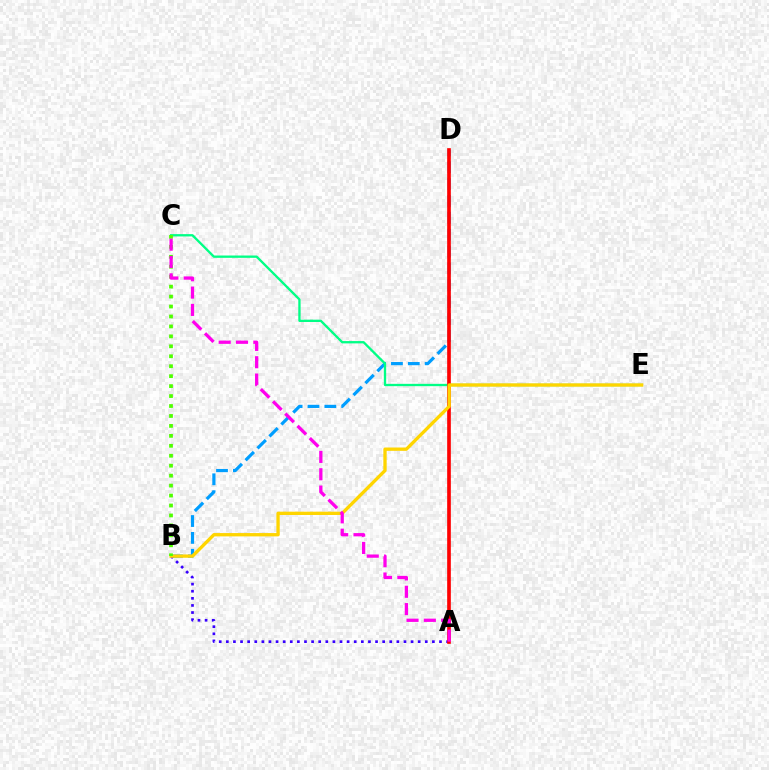{('B', 'D'): [{'color': '#009eff', 'line_style': 'dashed', 'thickness': 2.29}], ('A', 'B'): [{'color': '#3700ff', 'line_style': 'dotted', 'thickness': 1.93}], ('C', 'E'): [{'color': '#00ff86', 'line_style': 'solid', 'thickness': 1.67}], ('A', 'D'): [{'color': '#ff0000', 'line_style': 'solid', 'thickness': 2.64}], ('B', 'E'): [{'color': '#ffd500', 'line_style': 'solid', 'thickness': 2.39}], ('B', 'C'): [{'color': '#4fff00', 'line_style': 'dotted', 'thickness': 2.7}], ('A', 'C'): [{'color': '#ff00ed', 'line_style': 'dashed', 'thickness': 2.35}]}